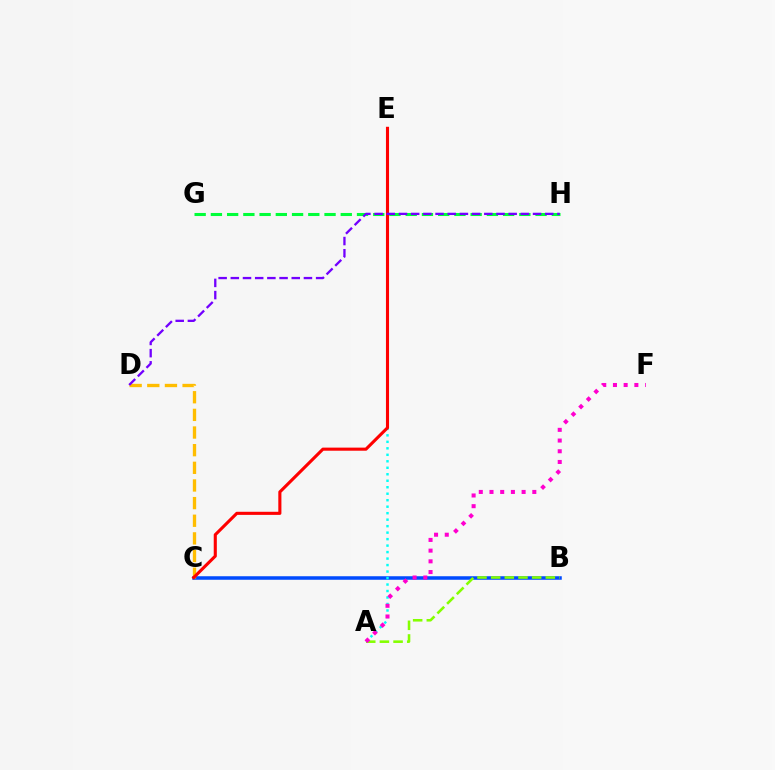{('B', 'C'): [{'color': '#004bff', 'line_style': 'solid', 'thickness': 2.54}], ('C', 'D'): [{'color': '#ffbd00', 'line_style': 'dashed', 'thickness': 2.4}], ('A', 'E'): [{'color': '#00fff6', 'line_style': 'dotted', 'thickness': 1.76}], ('A', 'B'): [{'color': '#84ff00', 'line_style': 'dashed', 'thickness': 1.86}], ('C', 'E'): [{'color': '#ff0000', 'line_style': 'solid', 'thickness': 2.23}], ('A', 'F'): [{'color': '#ff00cf', 'line_style': 'dotted', 'thickness': 2.91}], ('G', 'H'): [{'color': '#00ff39', 'line_style': 'dashed', 'thickness': 2.21}], ('D', 'H'): [{'color': '#7200ff', 'line_style': 'dashed', 'thickness': 1.66}]}